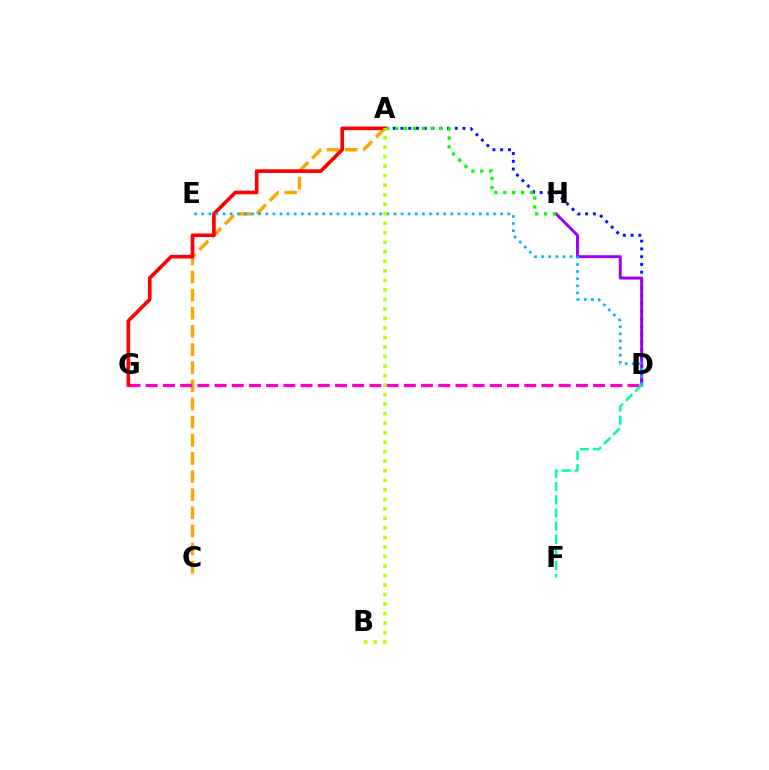{('A', 'D'): [{'color': '#0010ff', 'line_style': 'dotted', 'thickness': 2.11}], ('A', 'C'): [{'color': '#ffa500', 'line_style': 'dashed', 'thickness': 2.46}], ('D', 'H'): [{'color': '#9b00ff', 'line_style': 'solid', 'thickness': 2.11}], ('D', 'G'): [{'color': '#ff00bd', 'line_style': 'dashed', 'thickness': 2.34}], ('A', 'G'): [{'color': '#ff0000', 'line_style': 'solid', 'thickness': 2.62}], ('A', 'H'): [{'color': '#08ff00', 'line_style': 'dotted', 'thickness': 2.41}], ('D', 'E'): [{'color': '#00b5ff', 'line_style': 'dotted', 'thickness': 1.93}], ('A', 'B'): [{'color': '#b3ff00', 'line_style': 'dotted', 'thickness': 2.59}], ('D', 'F'): [{'color': '#00ff9d', 'line_style': 'dashed', 'thickness': 1.78}]}